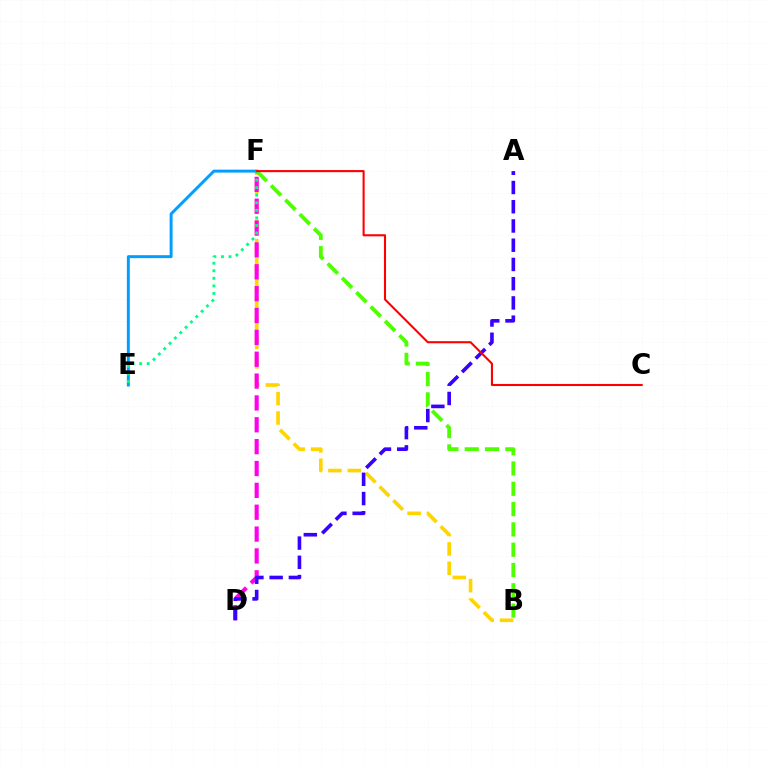{('B', 'F'): [{'color': '#ffd500', 'line_style': 'dashed', 'thickness': 2.63}, {'color': '#4fff00', 'line_style': 'dashed', 'thickness': 2.76}], ('D', 'F'): [{'color': '#ff00ed', 'line_style': 'dashed', 'thickness': 2.97}], ('A', 'D'): [{'color': '#3700ff', 'line_style': 'dashed', 'thickness': 2.61}], ('E', 'F'): [{'color': '#009eff', 'line_style': 'solid', 'thickness': 2.13}, {'color': '#00ff86', 'line_style': 'dotted', 'thickness': 2.05}], ('C', 'F'): [{'color': '#ff0000', 'line_style': 'solid', 'thickness': 1.5}]}